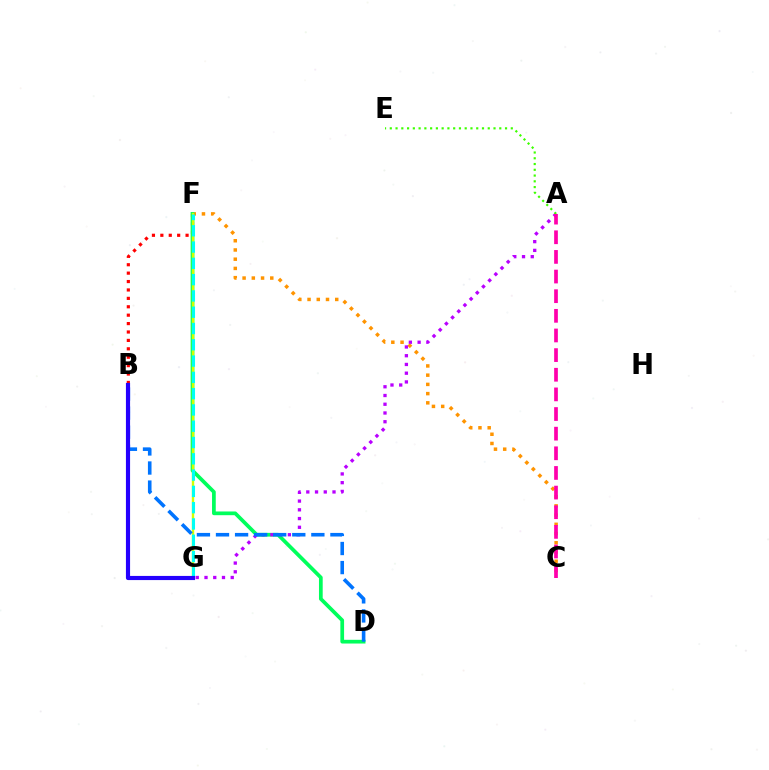{('B', 'F'): [{'color': '#ff0000', 'line_style': 'dotted', 'thickness': 2.28}], ('C', 'F'): [{'color': '#ff9400', 'line_style': 'dotted', 'thickness': 2.51}], ('D', 'F'): [{'color': '#00ff5c', 'line_style': 'solid', 'thickness': 2.68}], ('A', 'G'): [{'color': '#b900ff', 'line_style': 'dotted', 'thickness': 2.37}], ('F', 'G'): [{'color': '#d1ff00', 'line_style': 'solid', 'thickness': 1.72}, {'color': '#00fff6', 'line_style': 'dashed', 'thickness': 2.21}], ('A', 'E'): [{'color': '#3dff00', 'line_style': 'dotted', 'thickness': 1.57}], ('A', 'C'): [{'color': '#ff00ac', 'line_style': 'dashed', 'thickness': 2.67}], ('B', 'D'): [{'color': '#0074ff', 'line_style': 'dashed', 'thickness': 2.59}], ('B', 'G'): [{'color': '#2500ff', 'line_style': 'solid', 'thickness': 2.99}]}